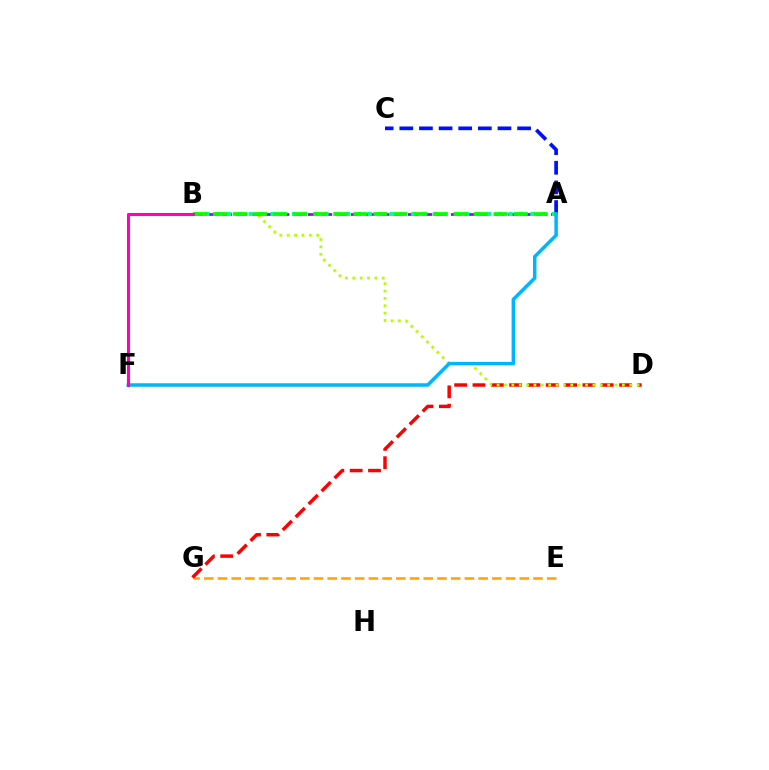{('A', 'C'): [{'color': '#0010ff', 'line_style': 'dashed', 'thickness': 2.67}], ('E', 'G'): [{'color': '#ffa500', 'line_style': 'dashed', 'thickness': 1.86}], ('D', 'G'): [{'color': '#ff0000', 'line_style': 'dashed', 'thickness': 2.49}], ('B', 'D'): [{'color': '#b3ff00', 'line_style': 'dotted', 'thickness': 2.0}], ('A', 'B'): [{'color': '#9b00ff', 'line_style': 'dashed', 'thickness': 1.94}, {'color': '#00ff9d', 'line_style': 'dotted', 'thickness': 2.94}, {'color': '#08ff00', 'line_style': 'dashed', 'thickness': 2.72}], ('A', 'F'): [{'color': '#00b5ff', 'line_style': 'solid', 'thickness': 2.51}], ('B', 'F'): [{'color': '#ff00bd', 'line_style': 'solid', 'thickness': 2.22}]}